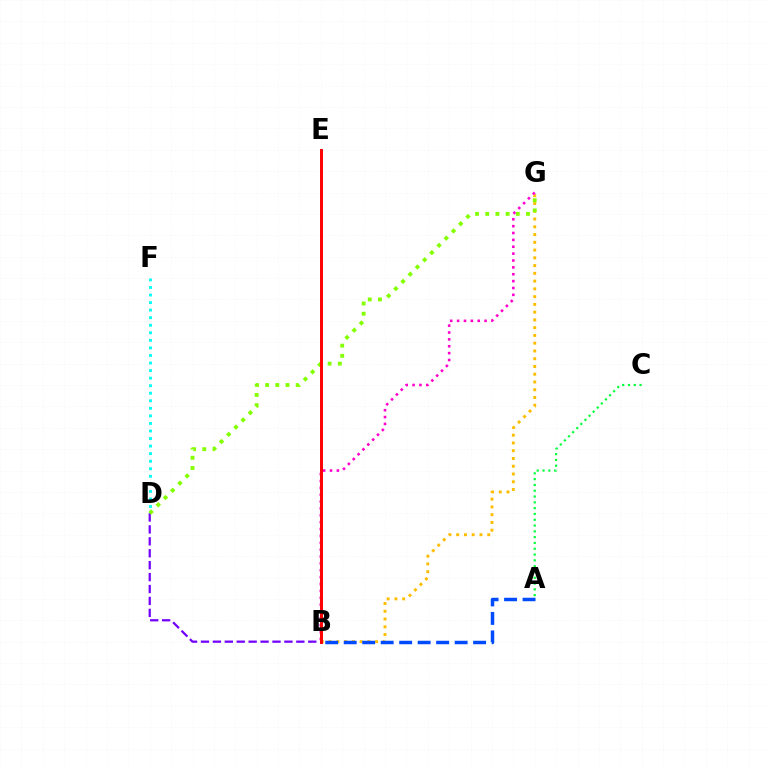{('B', 'G'): [{'color': '#ffbd00', 'line_style': 'dotted', 'thickness': 2.11}, {'color': '#ff00cf', 'line_style': 'dotted', 'thickness': 1.87}], ('A', 'C'): [{'color': '#00ff39', 'line_style': 'dotted', 'thickness': 1.58}], ('D', 'F'): [{'color': '#00fff6', 'line_style': 'dotted', 'thickness': 2.05}], ('A', 'B'): [{'color': '#004bff', 'line_style': 'dashed', 'thickness': 2.51}], ('B', 'D'): [{'color': '#7200ff', 'line_style': 'dashed', 'thickness': 1.62}], ('D', 'G'): [{'color': '#84ff00', 'line_style': 'dotted', 'thickness': 2.77}], ('B', 'E'): [{'color': '#ff0000', 'line_style': 'solid', 'thickness': 2.13}]}